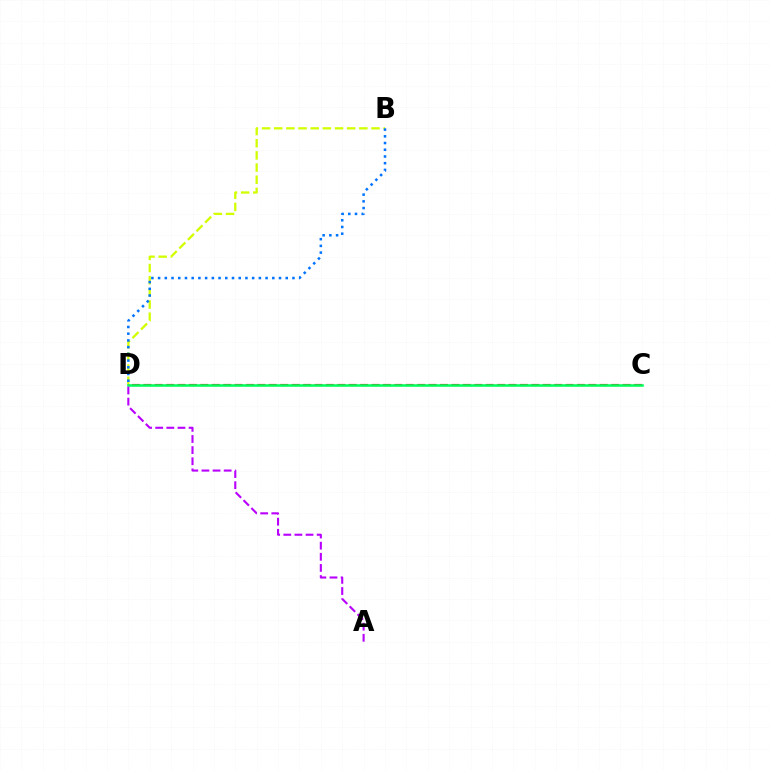{('B', 'D'): [{'color': '#d1ff00', 'line_style': 'dashed', 'thickness': 1.65}, {'color': '#0074ff', 'line_style': 'dotted', 'thickness': 1.83}], ('C', 'D'): [{'color': '#ff0000', 'line_style': 'dashed', 'thickness': 1.55}, {'color': '#00ff5c', 'line_style': 'solid', 'thickness': 1.84}], ('A', 'D'): [{'color': '#b900ff', 'line_style': 'dashed', 'thickness': 1.51}]}